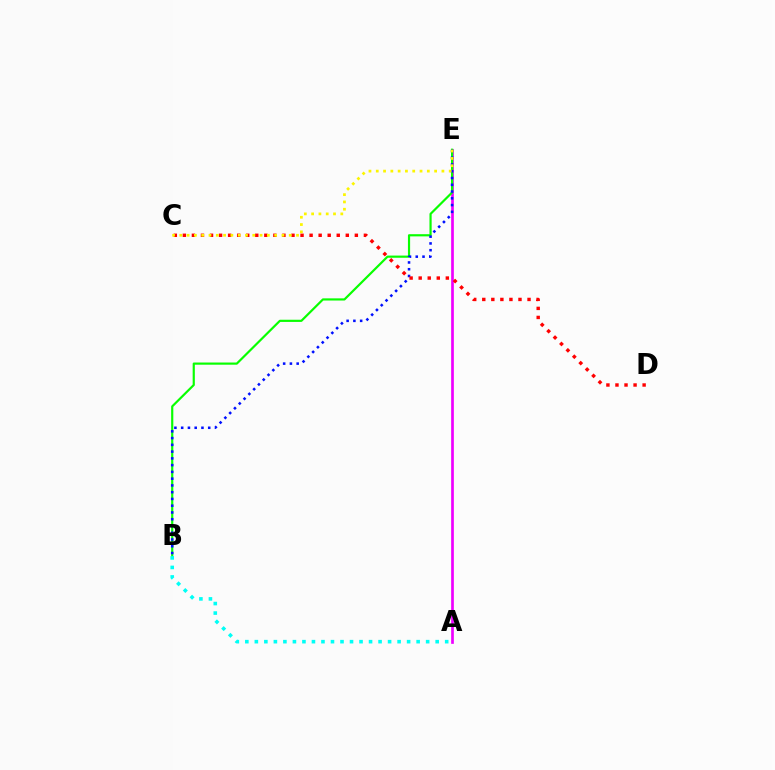{('A', 'E'): [{'color': '#ee00ff', 'line_style': 'solid', 'thickness': 1.94}], ('B', 'E'): [{'color': '#08ff00', 'line_style': 'solid', 'thickness': 1.57}, {'color': '#0010ff', 'line_style': 'dotted', 'thickness': 1.84}], ('A', 'B'): [{'color': '#00fff6', 'line_style': 'dotted', 'thickness': 2.59}], ('C', 'D'): [{'color': '#ff0000', 'line_style': 'dotted', 'thickness': 2.46}], ('C', 'E'): [{'color': '#fcf500', 'line_style': 'dotted', 'thickness': 1.98}]}